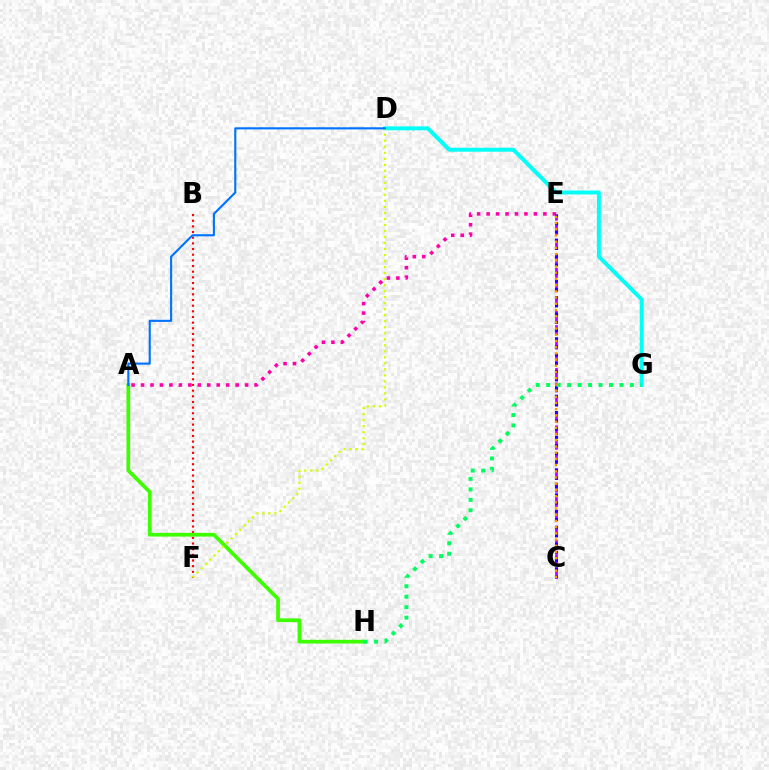{('B', 'F'): [{'color': '#ff0000', 'line_style': 'dotted', 'thickness': 1.54}], ('D', 'G'): [{'color': '#00fff6', 'line_style': 'solid', 'thickness': 2.83}], ('A', 'E'): [{'color': '#ff00ac', 'line_style': 'dotted', 'thickness': 2.57}], ('C', 'E'): [{'color': '#b900ff', 'line_style': 'dashed', 'thickness': 1.94}, {'color': '#2500ff', 'line_style': 'dotted', 'thickness': 2.23}, {'color': '#ff9400', 'line_style': 'dotted', 'thickness': 1.69}], ('A', 'H'): [{'color': '#3dff00', 'line_style': 'solid', 'thickness': 2.69}], ('D', 'F'): [{'color': '#d1ff00', 'line_style': 'dotted', 'thickness': 1.63}], ('A', 'D'): [{'color': '#0074ff', 'line_style': 'solid', 'thickness': 1.53}], ('G', 'H'): [{'color': '#00ff5c', 'line_style': 'dotted', 'thickness': 2.84}]}